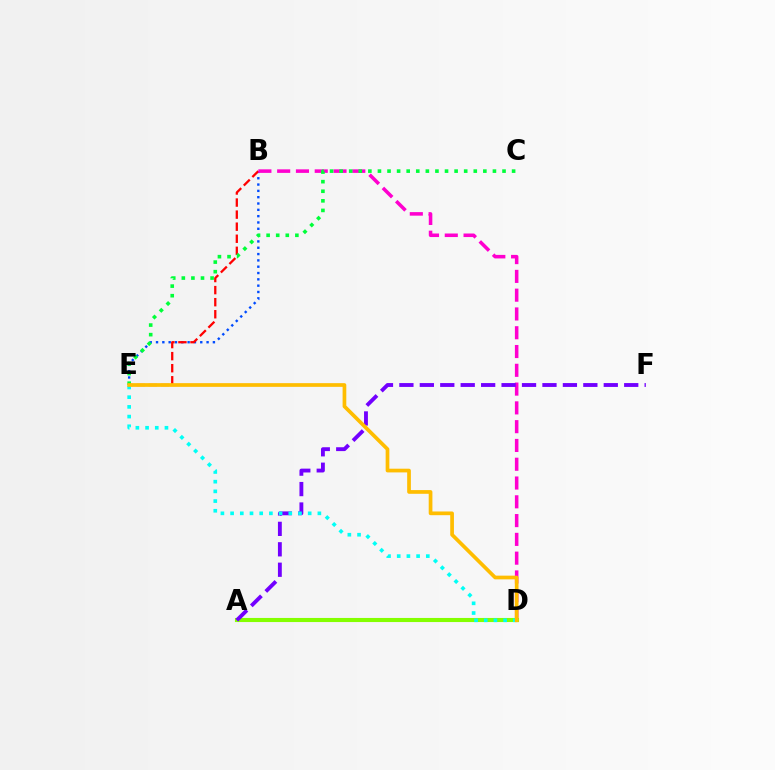{('B', 'E'): [{'color': '#004bff', 'line_style': 'dotted', 'thickness': 1.72}, {'color': '#ff0000', 'line_style': 'dashed', 'thickness': 1.64}], ('B', 'D'): [{'color': '#ff00cf', 'line_style': 'dashed', 'thickness': 2.55}], ('C', 'E'): [{'color': '#00ff39', 'line_style': 'dotted', 'thickness': 2.6}], ('A', 'D'): [{'color': '#84ff00', 'line_style': 'solid', 'thickness': 2.95}], ('A', 'F'): [{'color': '#7200ff', 'line_style': 'dashed', 'thickness': 2.78}], ('D', 'E'): [{'color': '#00fff6', 'line_style': 'dotted', 'thickness': 2.63}, {'color': '#ffbd00', 'line_style': 'solid', 'thickness': 2.67}]}